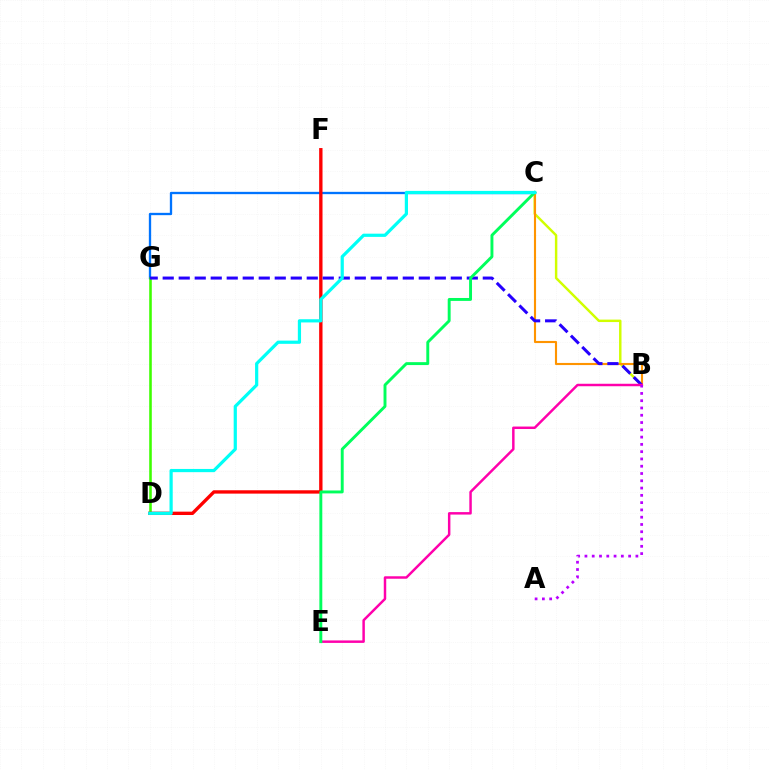{('C', 'G'): [{'color': '#0074ff', 'line_style': 'solid', 'thickness': 1.67}], ('D', 'G'): [{'color': '#3dff00', 'line_style': 'solid', 'thickness': 1.85}], ('B', 'C'): [{'color': '#d1ff00', 'line_style': 'solid', 'thickness': 1.76}, {'color': '#ff9400', 'line_style': 'solid', 'thickness': 1.53}], ('D', 'F'): [{'color': '#ff0000', 'line_style': 'solid', 'thickness': 2.41}], ('B', 'G'): [{'color': '#2500ff', 'line_style': 'dashed', 'thickness': 2.17}], ('B', 'E'): [{'color': '#ff00ac', 'line_style': 'solid', 'thickness': 1.78}], ('C', 'E'): [{'color': '#00ff5c', 'line_style': 'solid', 'thickness': 2.1}], ('C', 'D'): [{'color': '#00fff6', 'line_style': 'solid', 'thickness': 2.31}], ('A', 'B'): [{'color': '#b900ff', 'line_style': 'dotted', 'thickness': 1.98}]}